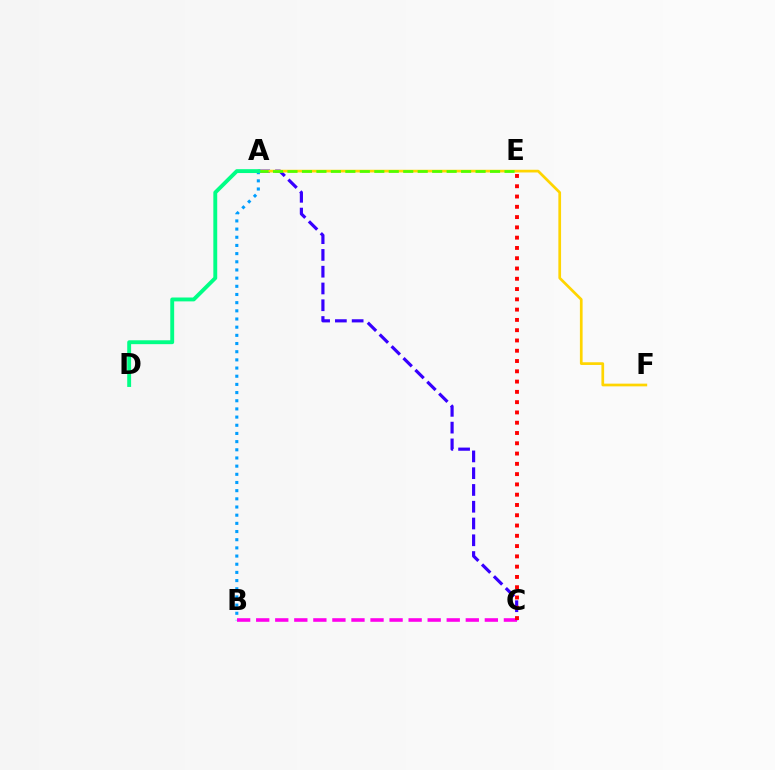{('A', 'B'): [{'color': '#009eff', 'line_style': 'dotted', 'thickness': 2.22}], ('A', 'C'): [{'color': '#3700ff', 'line_style': 'dashed', 'thickness': 2.28}], ('B', 'C'): [{'color': '#ff00ed', 'line_style': 'dashed', 'thickness': 2.59}], ('A', 'F'): [{'color': '#ffd500', 'line_style': 'solid', 'thickness': 1.95}], ('A', 'E'): [{'color': '#4fff00', 'line_style': 'dashed', 'thickness': 1.97}], ('A', 'D'): [{'color': '#00ff86', 'line_style': 'solid', 'thickness': 2.79}], ('C', 'E'): [{'color': '#ff0000', 'line_style': 'dotted', 'thickness': 2.79}]}